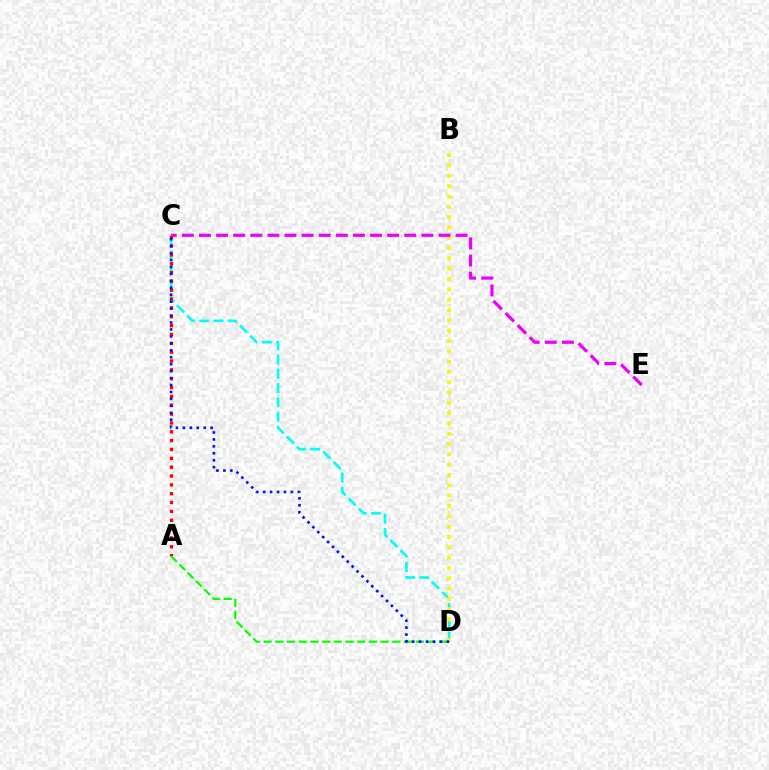{('C', 'D'): [{'color': '#00fff6', 'line_style': 'dashed', 'thickness': 1.94}, {'color': '#0010ff', 'line_style': 'dotted', 'thickness': 1.89}], ('A', 'C'): [{'color': '#ff0000', 'line_style': 'dotted', 'thickness': 2.4}], ('A', 'D'): [{'color': '#08ff00', 'line_style': 'dashed', 'thickness': 1.59}], ('B', 'D'): [{'color': '#fcf500', 'line_style': 'dotted', 'thickness': 2.8}], ('C', 'E'): [{'color': '#ee00ff', 'line_style': 'dashed', 'thickness': 2.32}]}